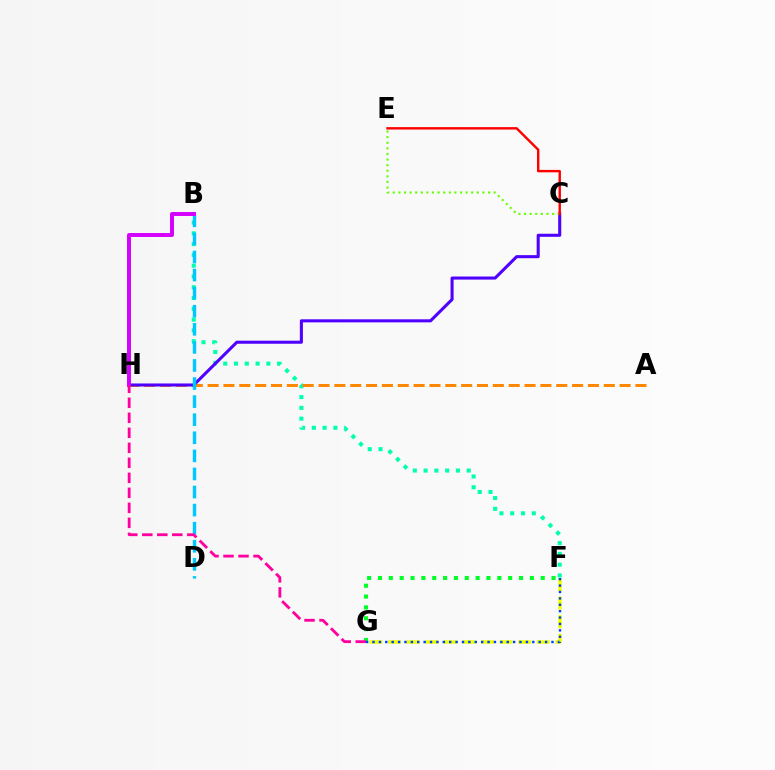{('F', 'G'): [{'color': '#eeff00', 'line_style': 'dashed', 'thickness': 2.52}, {'color': '#00ff27', 'line_style': 'dotted', 'thickness': 2.95}, {'color': '#003fff', 'line_style': 'dotted', 'thickness': 1.74}], ('B', 'F'): [{'color': '#00ffaf', 'line_style': 'dotted', 'thickness': 2.93}], ('A', 'H'): [{'color': '#ff8800', 'line_style': 'dashed', 'thickness': 2.15}], ('C', 'H'): [{'color': '#4f00ff', 'line_style': 'solid', 'thickness': 2.2}], ('C', 'E'): [{'color': '#66ff00', 'line_style': 'dotted', 'thickness': 1.52}, {'color': '#ff0000', 'line_style': 'solid', 'thickness': 1.74}], ('B', 'D'): [{'color': '#00c7ff', 'line_style': 'dashed', 'thickness': 2.46}], ('B', 'H'): [{'color': '#d600ff', 'line_style': 'solid', 'thickness': 2.84}], ('G', 'H'): [{'color': '#ff00a0', 'line_style': 'dashed', 'thickness': 2.04}]}